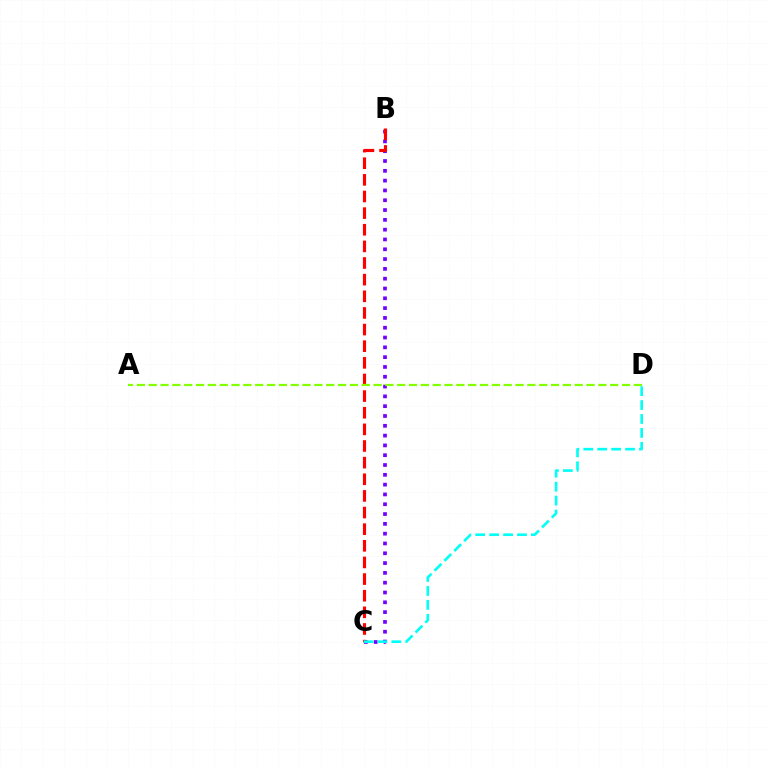{('B', 'C'): [{'color': '#7200ff', 'line_style': 'dotted', 'thickness': 2.66}, {'color': '#ff0000', 'line_style': 'dashed', 'thickness': 2.26}], ('A', 'D'): [{'color': '#84ff00', 'line_style': 'dashed', 'thickness': 1.61}], ('C', 'D'): [{'color': '#00fff6', 'line_style': 'dashed', 'thickness': 1.89}]}